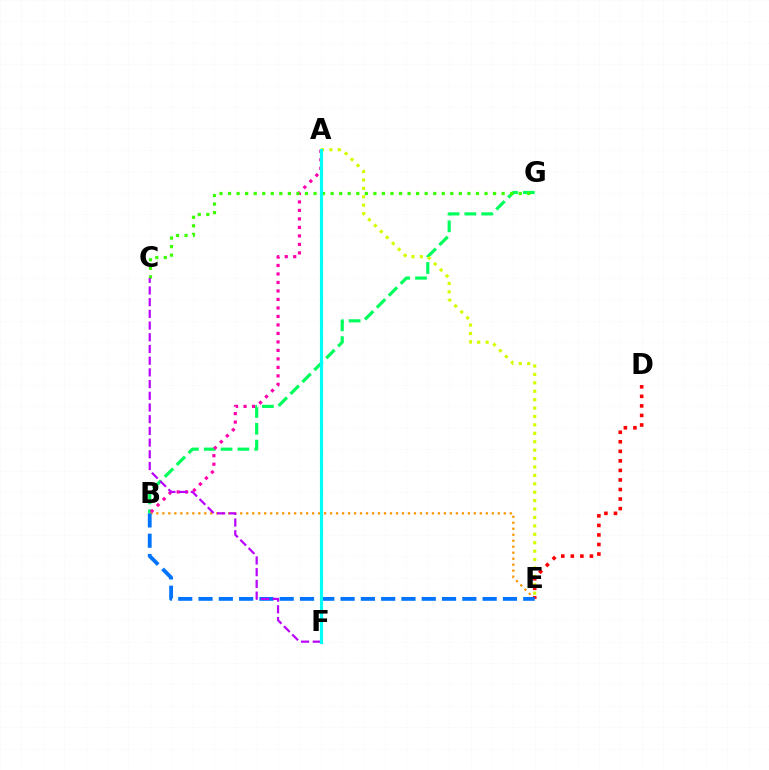{('B', 'G'): [{'color': '#00ff5c', 'line_style': 'dashed', 'thickness': 2.29}], ('A', 'F'): [{'color': '#2500ff', 'line_style': 'dotted', 'thickness': 2.1}, {'color': '#00fff6', 'line_style': 'solid', 'thickness': 2.27}], ('B', 'E'): [{'color': '#ff9400', 'line_style': 'dotted', 'thickness': 1.63}, {'color': '#0074ff', 'line_style': 'dashed', 'thickness': 2.76}], ('D', 'E'): [{'color': '#ff0000', 'line_style': 'dotted', 'thickness': 2.59}], ('A', 'B'): [{'color': '#ff00ac', 'line_style': 'dotted', 'thickness': 2.31}], ('A', 'E'): [{'color': '#d1ff00', 'line_style': 'dotted', 'thickness': 2.29}], ('C', 'G'): [{'color': '#3dff00', 'line_style': 'dotted', 'thickness': 2.32}], ('C', 'F'): [{'color': '#b900ff', 'line_style': 'dashed', 'thickness': 1.59}]}